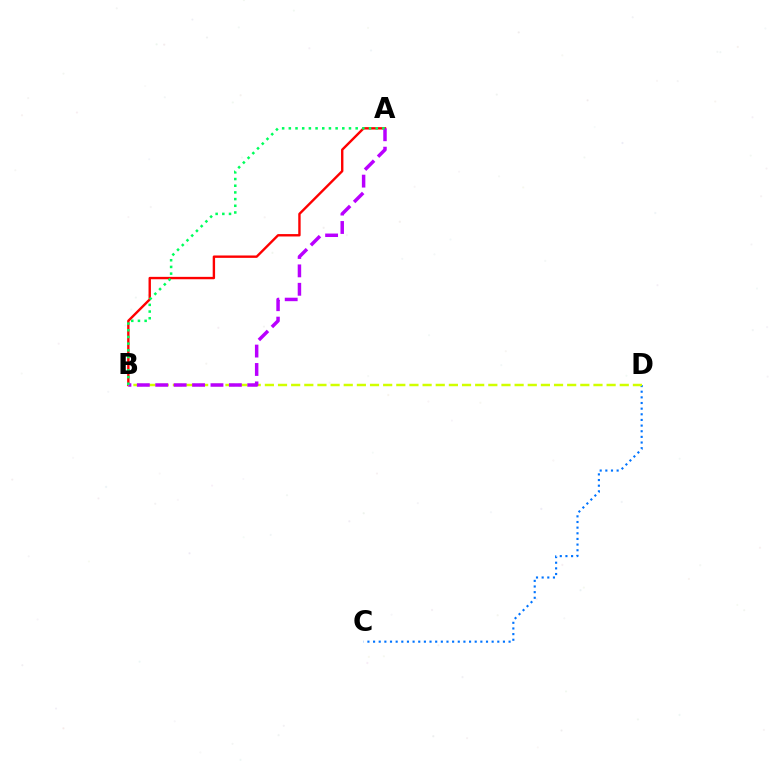{('C', 'D'): [{'color': '#0074ff', 'line_style': 'dotted', 'thickness': 1.53}], ('A', 'B'): [{'color': '#ff0000', 'line_style': 'solid', 'thickness': 1.72}, {'color': '#b900ff', 'line_style': 'dashed', 'thickness': 2.5}, {'color': '#00ff5c', 'line_style': 'dotted', 'thickness': 1.82}], ('B', 'D'): [{'color': '#d1ff00', 'line_style': 'dashed', 'thickness': 1.79}]}